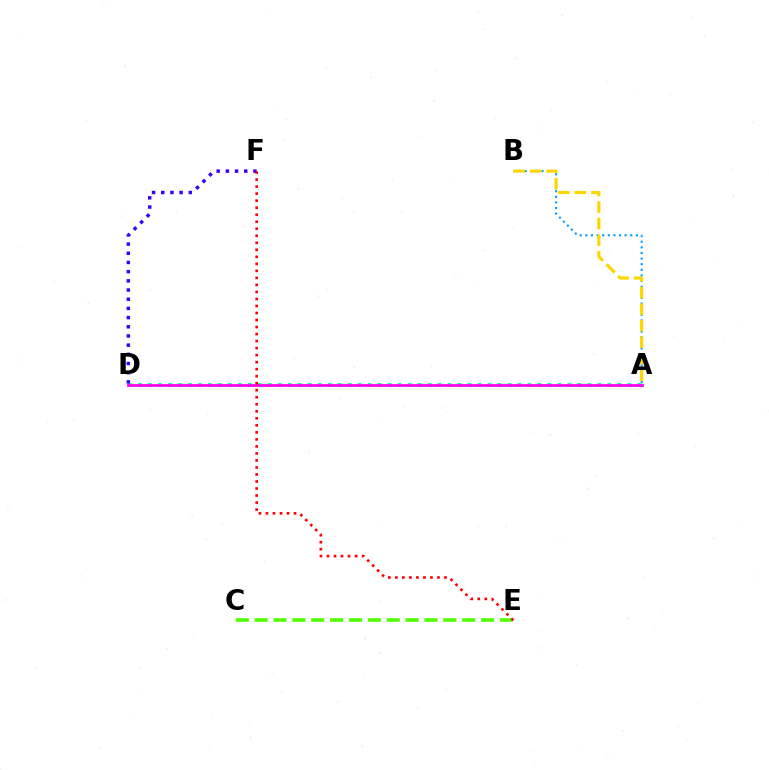{('C', 'E'): [{'color': '#4fff00', 'line_style': 'dashed', 'thickness': 2.56}], ('A', 'B'): [{'color': '#009eff', 'line_style': 'dotted', 'thickness': 1.53}, {'color': '#ffd500', 'line_style': 'dashed', 'thickness': 2.25}], ('A', 'D'): [{'color': '#00ff86', 'line_style': 'dotted', 'thickness': 2.71}, {'color': '#ff00ed', 'line_style': 'solid', 'thickness': 2.0}], ('D', 'F'): [{'color': '#3700ff', 'line_style': 'dotted', 'thickness': 2.5}], ('E', 'F'): [{'color': '#ff0000', 'line_style': 'dotted', 'thickness': 1.91}]}